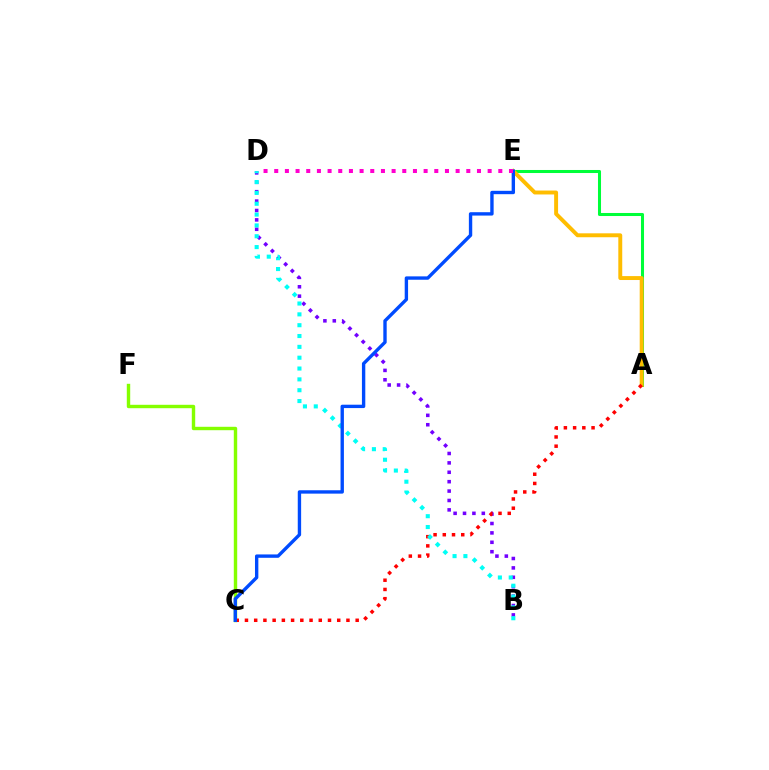{('C', 'F'): [{'color': '#84ff00', 'line_style': 'solid', 'thickness': 2.45}], ('A', 'E'): [{'color': '#00ff39', 'line_style': 'solid', 'thickness': 2.19}, {'color': '#ffbd00', 'line_style': 'solid', 'thickness': 2.82}], ('B', 'D'): [{'color': '#7200ff', 'line_style': 'dotted', 'thickness': 2.55}, {'color': '#00fff6', 'line_style': 'dotted', 'thickness': 2.94}], ('A', 'C'): [{'color': '#ff0000', 'line_style': 'dotted', 'thickness': 2.51}], ('C', 'E'): [{'color': '#004bff', 'line_style': 'solid', 'thickness': 2.43}], ('D', 'E'): [{'color': '#ff00cf', 'line_style': 'dotted', 'thickness': 2.9}]}